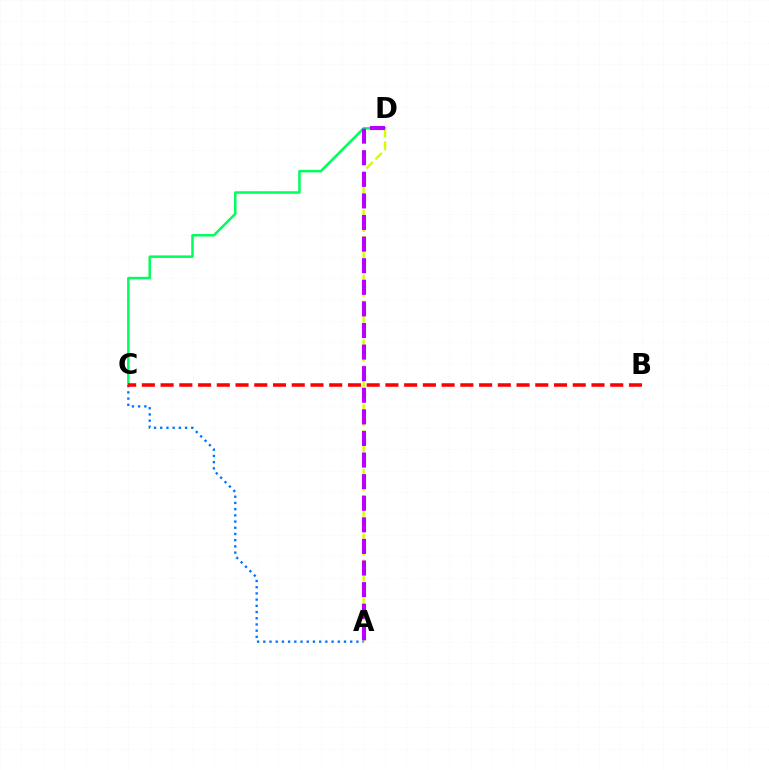{('C', 'D'): [{'color': '#00ff5c', 'line_style': 'solid', 'thickness': 1.81}], ('A', 'D'): [{'color': '#d1ff00', 'line_style': 'dashed', 'thickness': 1.76}, {'color': '#b900ff', 'line_style': 'dashed', 'thickness': 2.93}], ('A', 'C'): [{'color': '#0074ff', 'line_style': 'dotted', 'thickness': 1.69}], ('B', 'C'): [{'color': '#ff0000', 'line_style': 'dashed', 'thickness': 2.55}]}